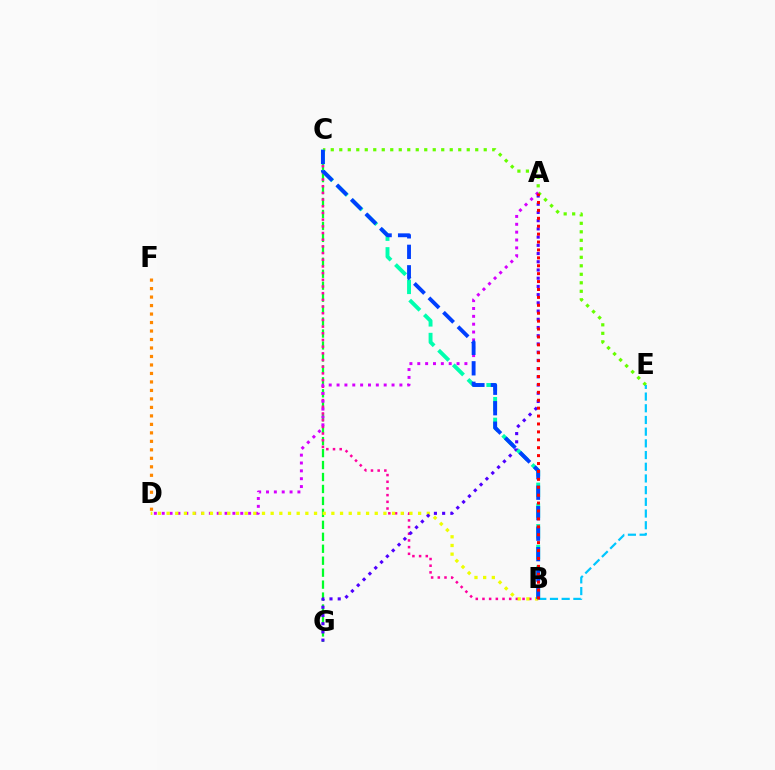{('C', 'G'): [{'color': '#00ff27', 'line_style': 'dashed', 'thickness': 1.62}], ('C', 'E'): [{'color': '#66ff00', 'line_style': 'dotted', 'thickness': 2.31}], ('B', 'C'): [{'color': '#ff00a0', 'line_style': 'dotted', 'thickness': 1.82}, {'color': '#00ffaf', 'line_style': 'dashed', 'thickness': 2.81}, {'color': '#003fff', 'line_style': 'dashed', 'thickness': 2.78}], ('A', 'D'): [{'color': '#d600ff', 'line_style': 'dotted', 'thickness': 2.13}], ('B', 'D'): [{'color': '#eeff00', 'line_style': 'dotted', 'thickness': 2.36}], ('B', 'E'): [{'color': '#00c7ff', 'line_style': 'dashed', 'thickness': 1.59}], ('A', 'G'): [{'color': '#4f00ff', 'line_style': 'dotted', 'thickness': 2.23}], ('D', 'F'): [{'color': '#ff8800', 'line_style': 'dotted', 'thickness': 2.31}], ('A', 'B'): [{'color': '#ff0000', 'line_style': 'dotted', 'thickness': 2.15}]}